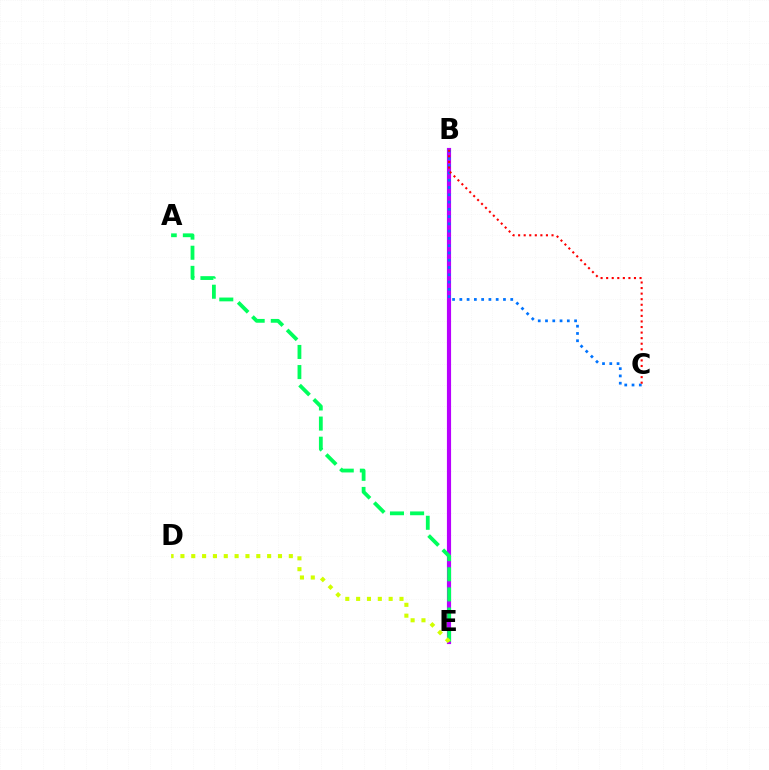{('B', 'E'): [{'color': '#b900ff', 'line_style': 'solid', 'thickness': 2.99}], ('B', 'C'): [{'color': '#0074ff', 'line_style': 'dotted', 'thickness': 1.98}, {'color': '#ff0000', 'line_style': 'dotted', 'thickness': 1.51}], ('A', 'E'): [{'color': '#00ff5c', 'line_style': 'dashed', 'thickness': 2.73}], ('D', 'E'): [{'color': '#d1ff00', 'line_style': 'dotted', 'thickness': 2.95}]}